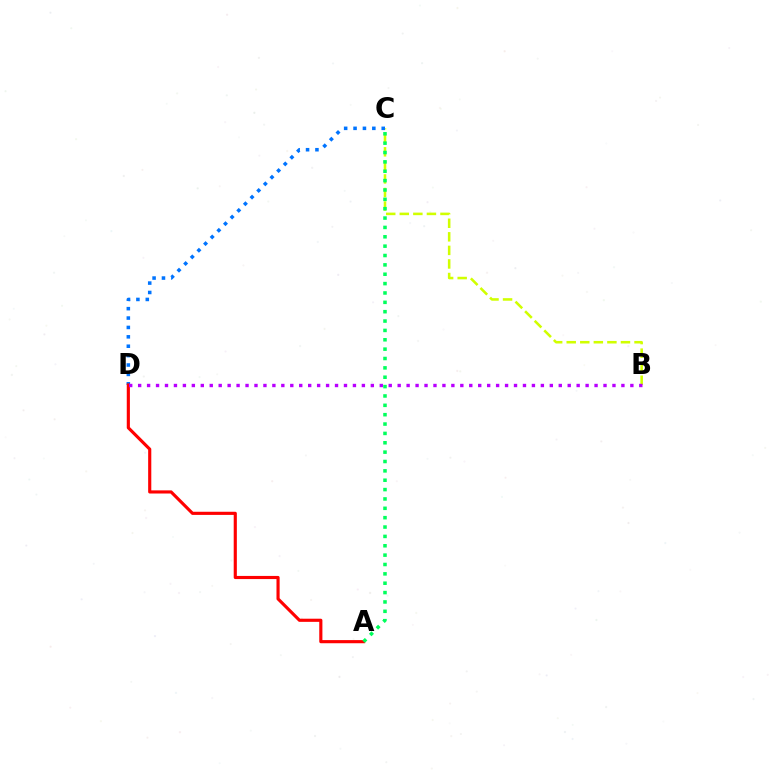{('B', 'C'): [{'color': '#d1ff00', 'line_style': 'dashed', 'thickness': 1.84}], ('C', 'D'): [{'color': '#0074ff', 'line_style': 'dotted', 'thickness': 2.55}], ('A', 'D'): [{'color': '#ff0000', 'line_style': 'solid', 'thickness': 2.26}], ('A', 'C'): [{'color': '#00ff5c', 'line_style': 'dotted', 'thickness': 2.54}], ('B', 'D'): [{'color': '#b900ff', 'line_style': 'dotted', 'thickness': 2.43}]}